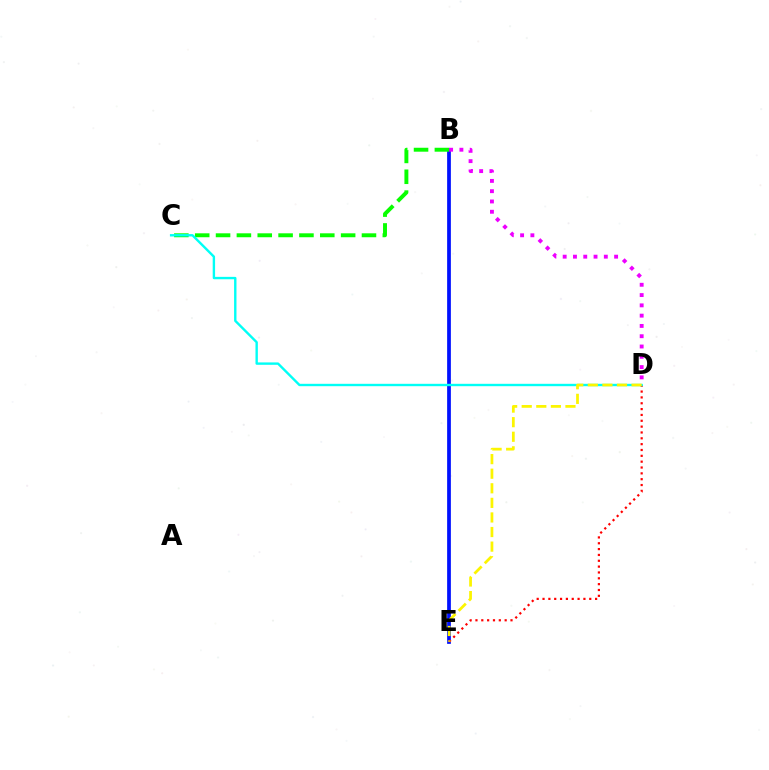{('B', 'E'): [{'color': '#0010ff', 'line_style': 'solid', 'thickness': 2.69}], ('B', 'C'): [{'color': '#08ff00', 'line_style': 'dashed', 'thickness': 2.83}], ('D', 'E'): [{'color': '#ff0000', 'line_style': 'dotted', 'thickness': 1.59}, {'color': '#fcf500', 'line_style': 'dashed', 'thickness': 1.98}], ('C', 'D'): [{'color': '#00fff6', 'line_style': 'solid', 'thickness': 1.72}], ('B', 'D'): [{'color': '#ee00ff', 'line_style': 'dotted', 'thickness': 2.79}]}